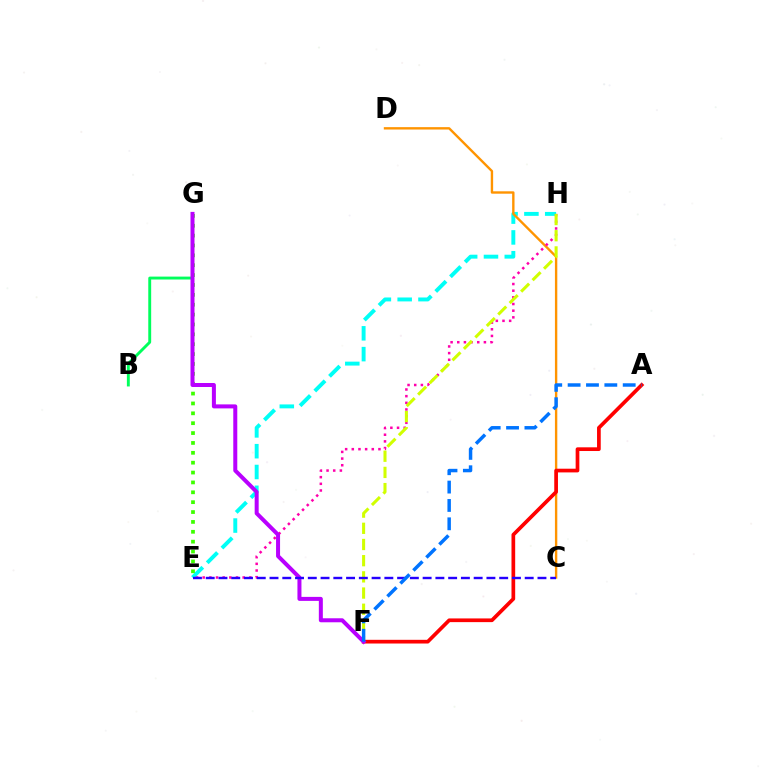{('E', 'H'): [{'color': '#00fff6', 'line_style': 'dashed', 'thickness': 2.83}, {'color': '#ff00ac', 'line_style': 'dotted', 'thickness': 1.81}], ('C', 'D'): [{'color': '#ff9400', 'line_style': 'solid', 'thickness': 1.71}], ('E', 'G'): [{'color': '#3dff00', 'line_style': 'dotted', 'thickness': 2.68}], ('F', 'H'): [{'color': '#d1ff00', 'line_style': 'dashed', 'thickness': 2.2}], ('B', 'G'): [{'color': '#00ff5c', 'line_style': 'solid', 'thickness': 2.09}], ('A', 'F'): [{'color': '#ff0000', 'line_style': 'solid', 'thickness': 2.66}, {'color': '#0074ff', 'line_style': 'dashed', 'thickness': 2.49}], ('F', 'G'): [{'color': '#b900ff', 'line_style': 'solid', 'thickness': 2.88}], ('C', 'E'): [{'color': '#2500ff', 'line_style': 'dashed', 'thickness': 1.73}]}